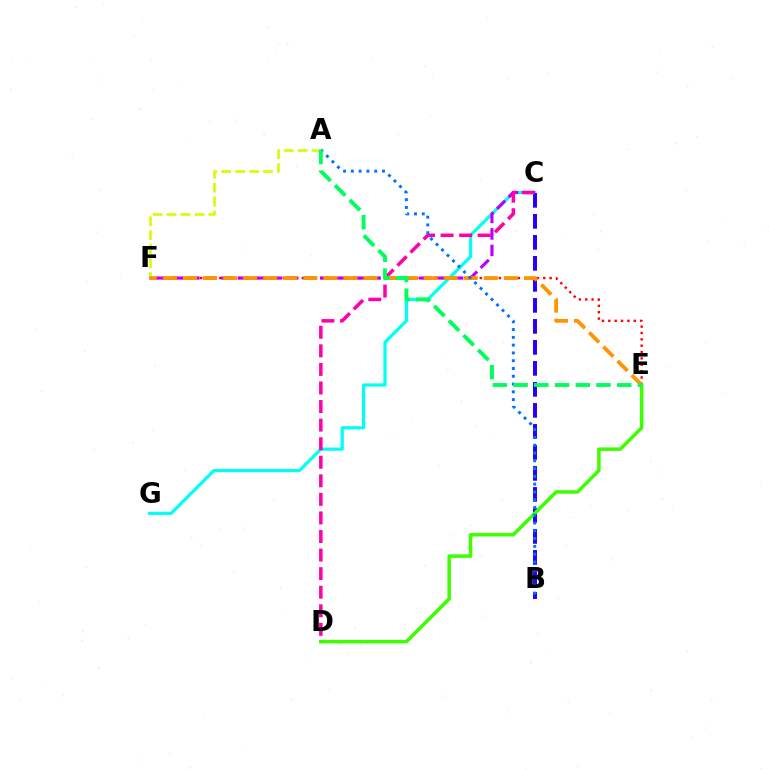{('C', 'G'): [{'color': '#00fff6', 'line_style': 'solid', 'thickness': 2.31}], ('A', 'F'): [{'color': '#d1ff00', 'line_style': 'dashed', 'thickness': 1.89}], ('E', 'F'): [{'color': '#ff0000', 'line_style': 'dotted', 'thickness': 1.73}, {'color': '#ff9400', 'line_style': 'dashed', 'thickness': 2.73}], ('B', 'C'): [{'color': '#2500ff', 'line_style': 'dashed', 'thickness': 2.85}], ('C', 'F'): [{'color': '#b900ff', 'line_style': 'dashed', 'thickness': 2.24}], ('D', 'E'): [{'color': '#3dff00', 'line_style': 'solid', 'thickness': 2.52}], ('C', 'D'): [{'color': '#ff00ac', 'line_style': 'dashed', 'thickness': 2.52}], ('A', 'B'): [{'color': '#0074ff', 'line_style': 'dotted', 'thickness': 2.11}], ('A', 'E'): [{'color': '#00ff5c', 'line_style': 'dashed', 'thickness': 2.82}]}